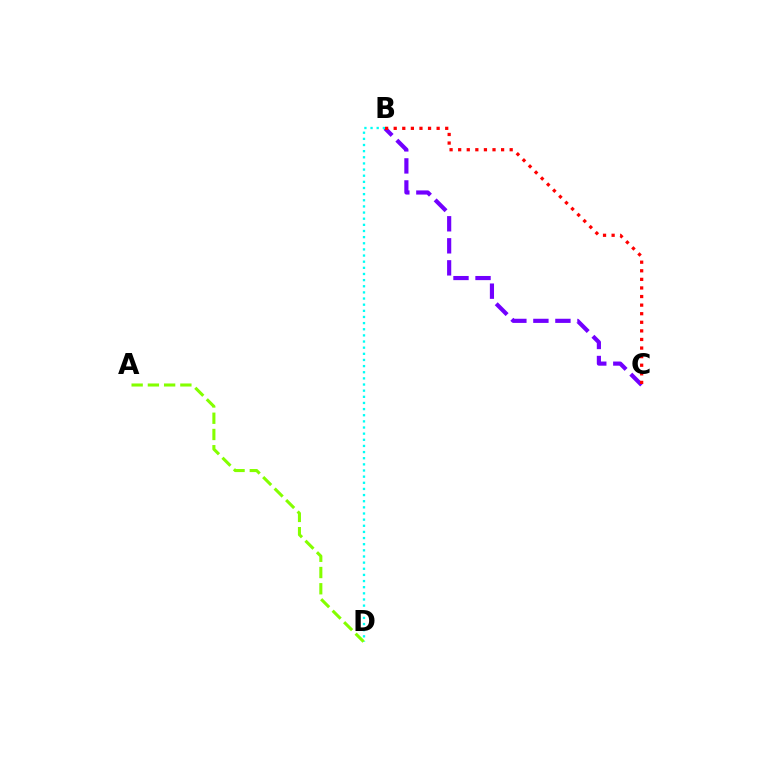{('B', 'C'): [{'color': '#7200ff', 'line_style': 'dashed', 'thickness': 2.99}, {'color': '#ff0000', 'line_style': 'dotted', 'thickness': 2.33}], ('B', 'D'): [{'color': '#00fff6', 'line_style': 'dotted', 'thickness': 1.67}], ('A', 'D'): [{'color': '#84ff00', 'line_style': 'dashed', 'thickness': 2.21}]}